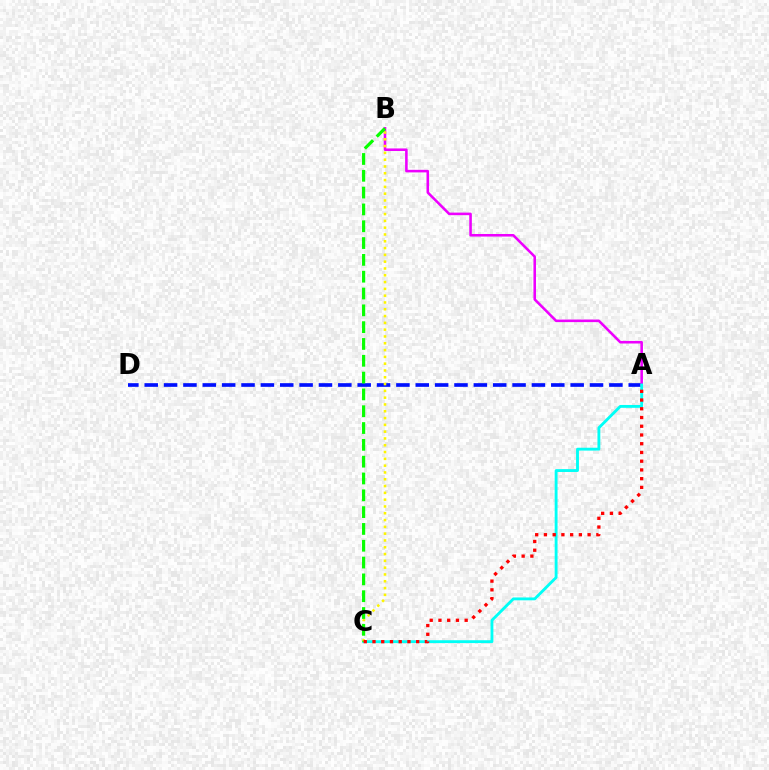{('A', 'D'): [{'color': '#0010ff', 'line_style': 'dashed', 'thickness': 2.63}], ('A', 'B'): [{'color': '#ee00ff', 'line_style': 'solid', 'thickness': 1.85}], ('A', 'C'): [{'color': '#00fff6', 'line_style': 'solid', 'thickness': 2.06}, {'color': '#ff0000', 'line_style': 'dotted', 'thickness': 2.37}], ('B', 'C'): [{'color': '#fcf500', 'line_style': 'dotted', 'thickness': 1.85}, {'color': '#08ff00', 'line_style': 'dashed', 'thickness': 2.28}]}